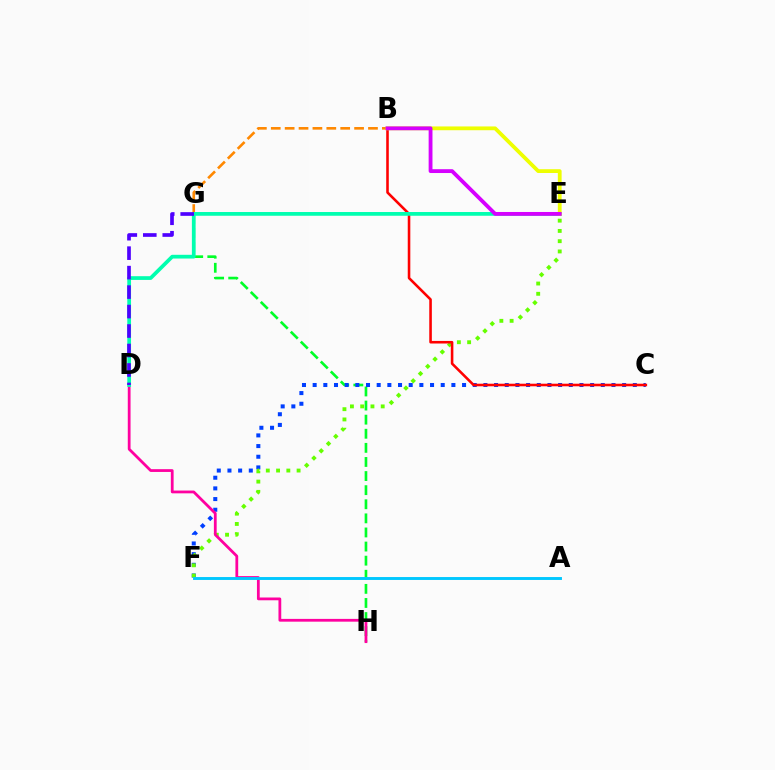{('G', 'H'): [{'color': '#00ff27', 'line_style': 'dashed', 'thickness': 1.92}], ('C', 'F'): [{'color': '#003fff', 'line_style': 'dotted', 'thickness': 2.9}], ('B', 'G'): [{'color': '#ff8800', 'line_style': 'dashed', 'thickness': 1.89}], ('E', 'F'): [{'color': '#66ff00', 'line_style': 'dotted', 'thickness': 2.79}], ('B', 'C'): [{'color': '#ff0000', 'line_style': 'solid', 'thickness': 1.86}], ('D', 'H'): [{'color': '#ff00a0', 'line_style': 'solid', 'thickness': 2.0}], ('D', 'E'): [{'color': '#00ffaf', 'line_style': 'solid', 'thickness': 2.69}], ('A', 'F'): [{'color': '#00c7ff', 'line_style': 'solid', 'thickness': 2.09}], ('B', 'E'): [{'color': '#eeff00', 'line_style': 'solid', 'thickness': 2.72}, {'color': '#d600ff', 'line_style': 'solid', 'thickness': 2.76}], ('D', 'G'): [{'color': '#4f00ff', 'line_style': 'dashed', 'thickness': 2.65}]}